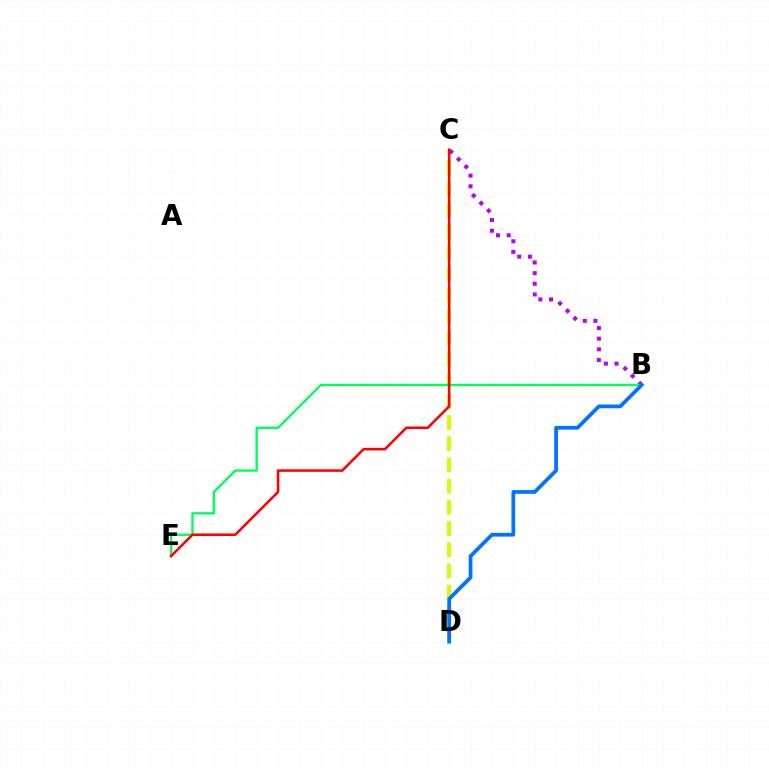{('C', 'D'): [{'color': '#d1ff00', 'line_style': 'dashed', 'thickness': 2.88}], ('B', 'C'): [{'color': '#b900ff', 'line_style': 'dotted', 'thickness': 2.89}], ('B', 'E'): [{'color': '#00ff5c', 'line_style': 'solid', 'thickness': 1.71}], ('B', 'D'): [{'color': '#0074ff', 'line_style': 'solid', 'thickness': 2.7}], ('C', 'E'): [{'color': '#ff0000', 'line_style': 'solid', 'thickness': 1.83}]}